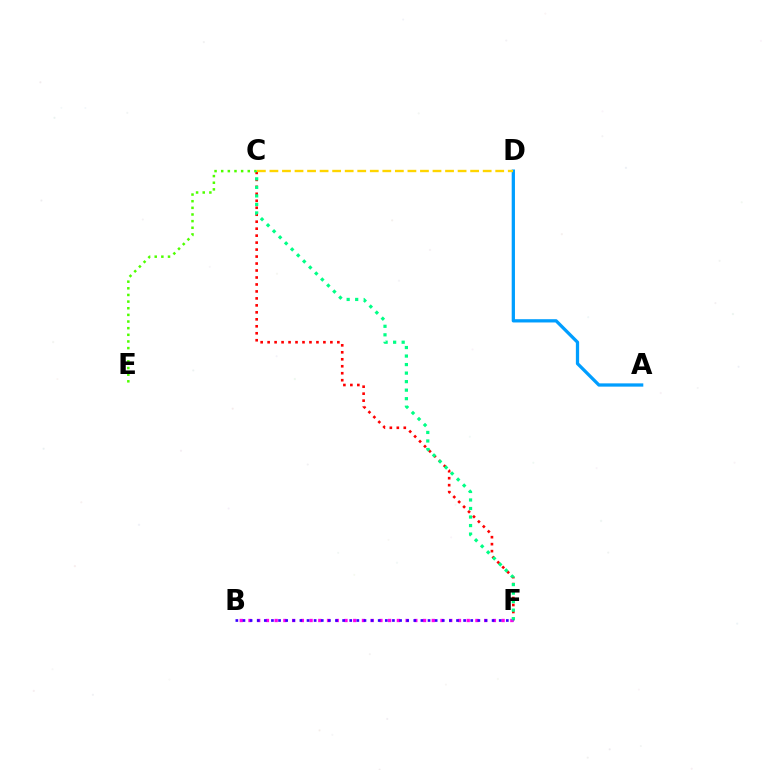{('A', 'D'): [{'color': '#009eff', 'line_style': 'solid', 'thickness': 2.35}], ('C', 'F'): [{'color': '#ff0000', 'line_style': 'dotted', 'thickness': 1.89}, {'color': '#00ff86', 'line_style': 'dotted', 'thickness': 2.32}], ('C', 'E'): [{'color': '#4fff00', 'line_style': 'dotted', 'thickness': 1.8}], ('B', 'F'): [{'color': '#ff00ed', 'line_style': 'dotted', 'thickness': 2.37}, {'color': '#3700ff', 'line_style': 'dotted', 'thickness': 1.93}], ('C', 'D'): [{'color': '#ffd500', 'line_style': 'dashed', 'thickness': 1.7}]}